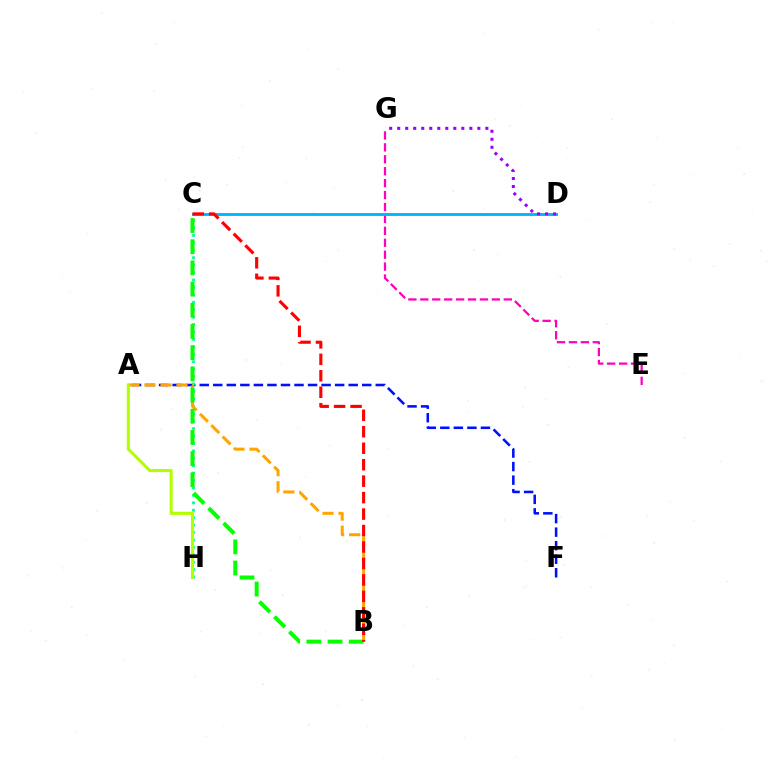{('A', 'F'): [{'color': '#0010ff', 'line_style': 'dashed', 'thickness': 1.84}], ('E', 'G'): [{'color': '#ff00bd', 'line_style': 'dashed', 'thickness': 1.62}], ('C', 'H'): [{'color': '#00ff9d', 'line_style': 'dotted', 'thickness': 2.02}], ('C', 'D'): [{'color': '#00b5ff', 'line_style': 'solid', 'thickness': 2.08}], ('A', 'B'): [{'color': '#ffa500', 'line_style': 'dashed', 'thickness': 2.18}], ('B', 'C'): [{'color': '#08ff00', 'line_style': 'dashed', 'thickness': 2.88}, {'color': '#ff0000', 'line_style': 'dashed', 'thickness': 2.24}], ('A', 'H'): [{'color': '#b3ff00', 'line_style': 'solid', 'thickness': 2.24}], ('D', 'G'): [{'color': '#9b00ff', 'line_style': 'dotted', 'thickness': 2.18}]}